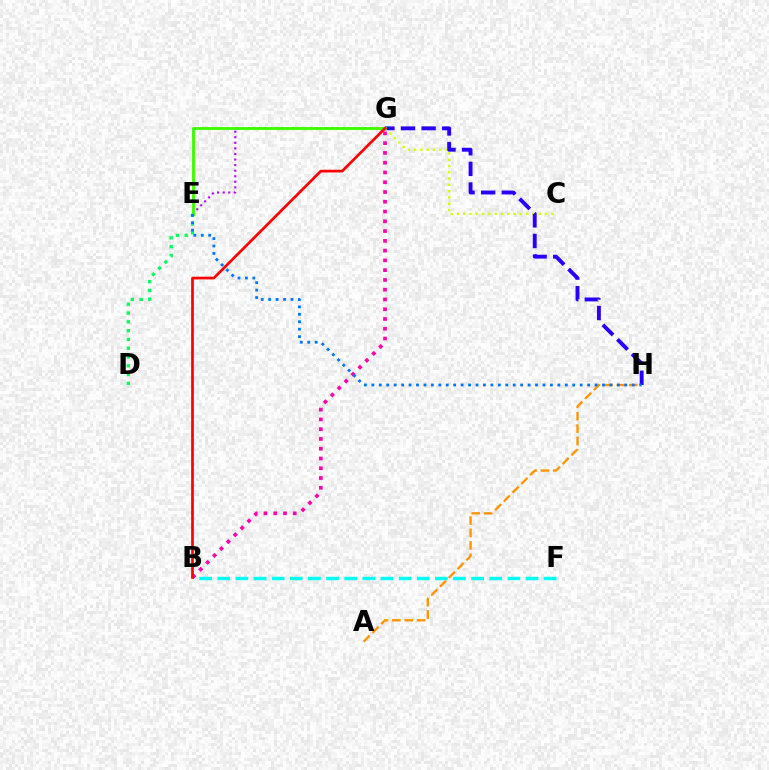{('B', 'G'): [{'color': '#ff00ac', 'line_style': 'dotted', 'thickness': 2.65}, {'color': '#ff0000', 'line_style': 'solid', 'thickness': 1.95}], ('C', 'G'): [{'color': '#d1ff00', 'line_style': 'dotted', 'thickness': 1.71}], ('A', 'H'): [{'color': '#ff9400', 'line_style': 'dashed', 'thickness': 1.69}], ('G', 'H'): [{'color': '#2500ff', 'line_style': 'dashed', 'thickness': 2.8}], ('E', 'G'): [{'color': '#b900ff', 'line_style': 'dotted', 'thickness': 1.51}, {'color': '#3dff00', 'line_style': 'solid', 'thickness': 2.08}], ('B', 'F'): [{'color': '#00fff6', 'line_style': 'dashed', 'thickness': 2.46}], ('D', 'E'): [{'color': '#00ff5c', 'line_style': 'dotted', 'thickness': 2.39}], ('E', 'H'): [{'color': '#0074ff', 'line_style': 'dotted', 'thickness': 2.02}]}